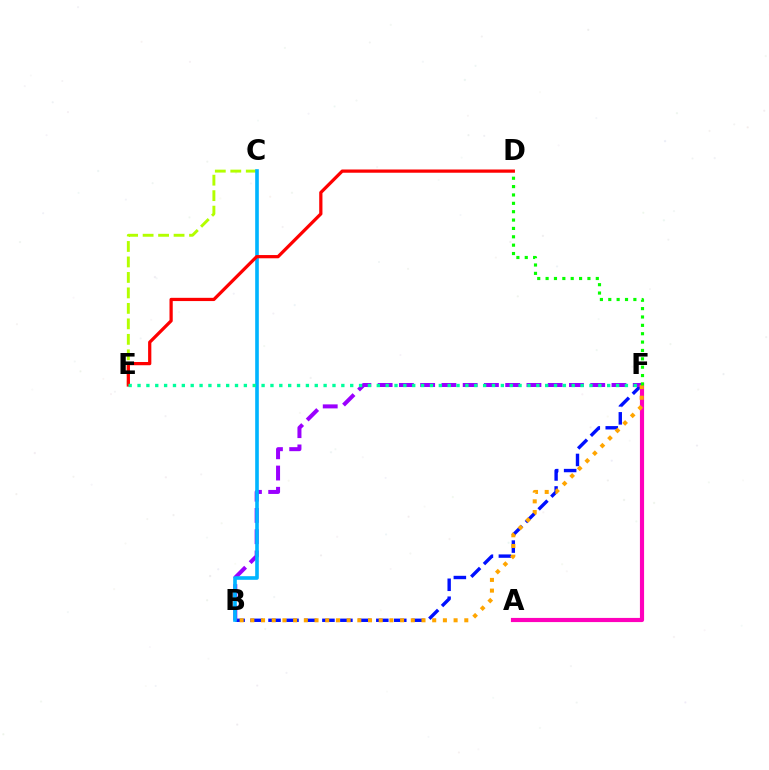{('C', 'E'): [{'color': '#b3ff00', 'line_style': 'dashed', 'thickness': 2.1}], ('A', 'F'): [{'color': '#ff00bd', 'line_style': 'solid', 'thickness': 2.99}], ('B', 'F'): [{'color': '#0010ff', 'line_style': 'dashed', 'thickness': 2.44}, {'color': '#9b00ff', 'line_style': 'dashed', 'thickness': 2.89}, {'color': '#ffa500', 'line_style': 'dotted', 'thickness': 2.91}], ('B', 'C'): [{'color': '#00b5ff', 'line_style': 'solid', 'thickness': 2.61}], ('D', 'E'): [{'color': '#ff0000', 'line_style': 'solid', 'thickness': 2.33}], ('D', 'F'): [{'color': '#08ff00', 'line_style': 'dotted', 'thickness': 2.27}], ('E', 'F'): [{'color': '#00ff9d', 'line_style': 'dotted', 'thickness': 2.41}]}